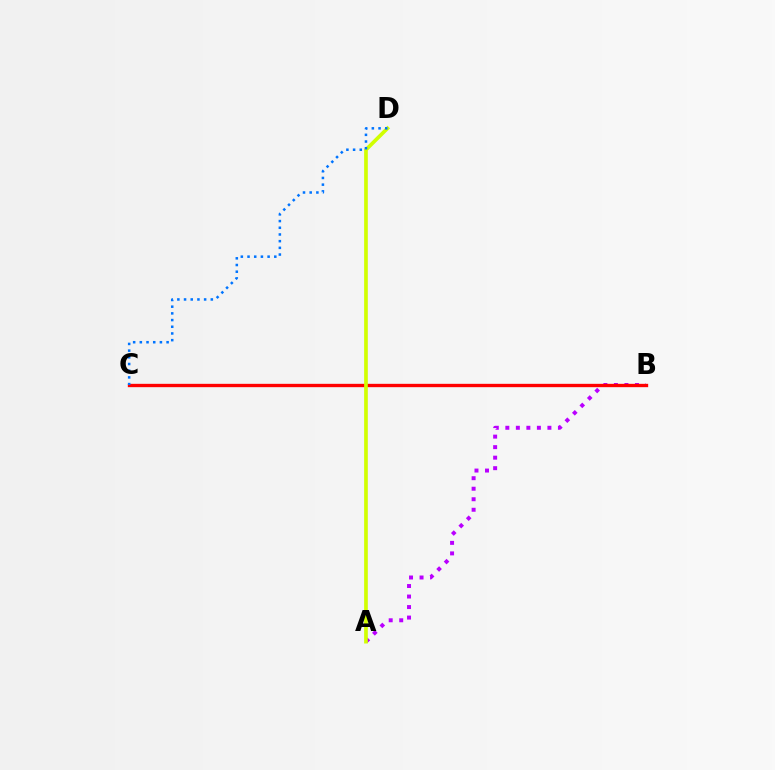{('A', 'B'): [{'color': '#b900ff', 'line_style': 'dotted', 'thickness': 2.86}], ('B', 'C'): [{'color': '#00ff5c', 'line_style': 'dotted', 'thickness': 1.9}, {'color': '#ff0000', 'line_style': 'solid', 'thickness': 2.41}], ('A', 'D'): [{'color': '#d1ff00', 'line_style': 'solid', 'thickness': 2.64}], ('C', 'D'): [{'color': '#0074ff', 'line_style': 'dotted', 'thickness': 1.82}]}